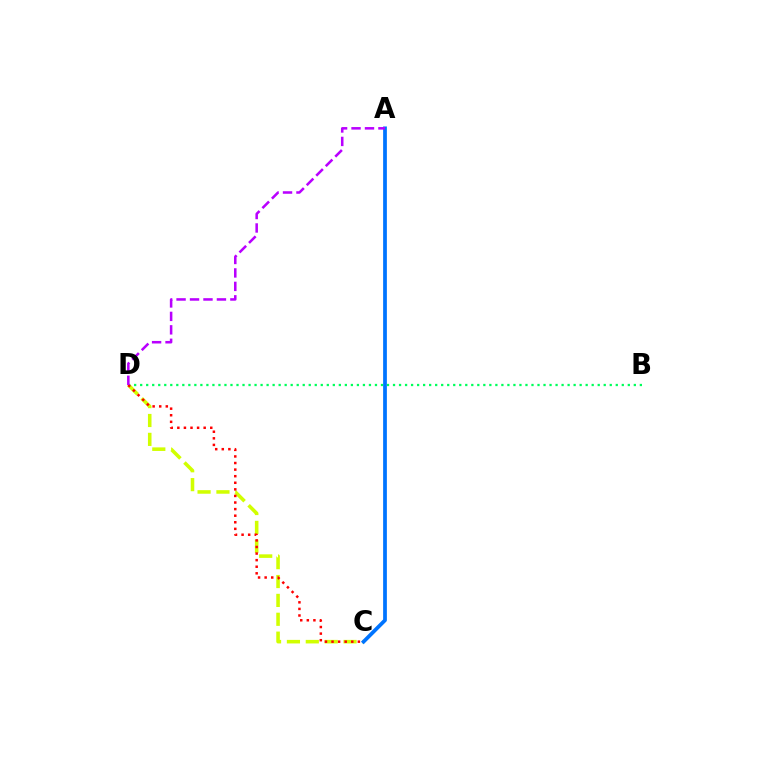{('C', 'D'): [{'color': '#d1ff00', 'line_style': 'dashed', 'thickness': 2.56}, {'color': '#ff0000', 'line_style': 'dotted', 'thickness': 1.79}], ('B', 'D'): [{'color': '#00ff5c', 'line_style': 'dotted', 'thickness': 1.64}], ('A', 'C'): [{'color': '#0074ff', 'line_style': 'solid', 'thickness': 2.69}], ('A', 'D'): [{'color': '#b900ff', 'line_style': 'dashed', 'thickness': 1.83}]}